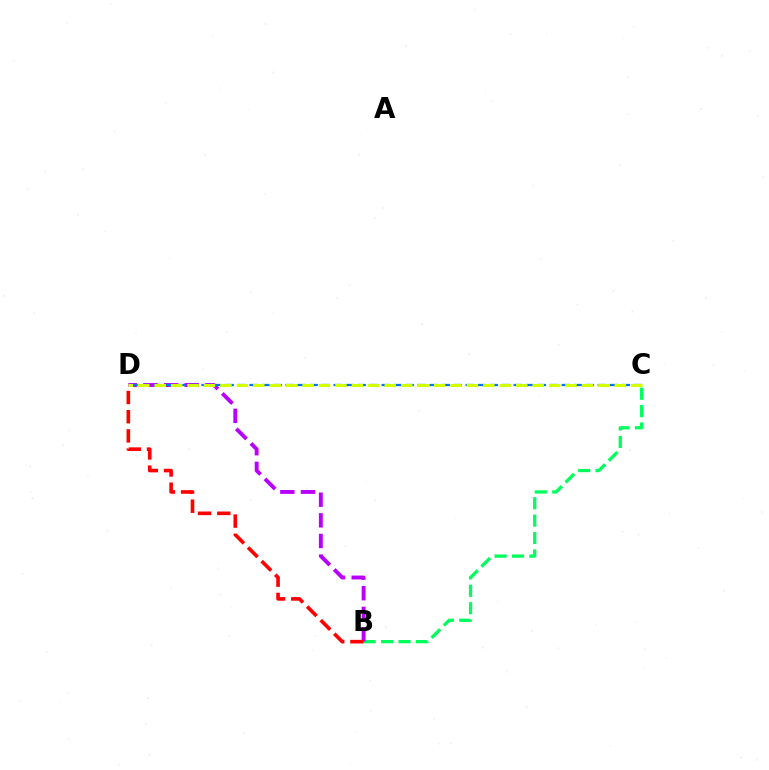{('B', 'C'): [{'color': '#00ff5c', 'line_style': 'dashed', 'thickness': 2.36}], ('B', 'D'): [{'color': '#b900ff', 'line_style': 'dashed', 'thickness': 2.8}, {'color': '#ff0000', 'line_style': 'dashed', 'thickness': 2.61}], ('C', 'D'): [{'color': '#0074ff', 'line_style': 'dashed', 'thickness': 1.63}, {'color': '#d1ff00', 'line_style': 'dashed', 'thickness': 2.23}]}